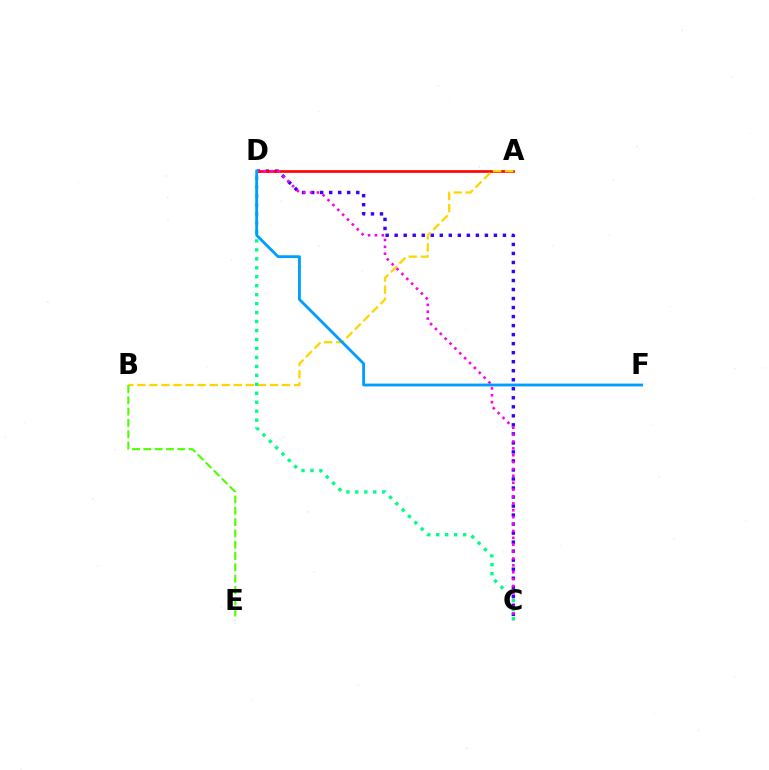{('C', 'D'): [{'color': '#3700ff', 'line_style': 'dotted', 'thickness': 2.45}, {'color': '#ff00ed', 'line_style': 'dotted', 'thickness': 1.87}, {'color': '#00ff86', 'line_style': 'dotted', 'thickness': 2.43}], ('A', 'D'): [{'color': '#ff0000', 'line_style': 'solid', 'thickness': 1.91}], ('A', 'B'): [{'color': '#ffd500', 'line_style': 'dashed', 'thickness': 1.64}], ('B', 'E'): [{'color': '#4fff00', 'line_style': 'dashed', 'thickness': 1.54}], ('D', 'F'): [{'color': '#009eff', 'line_style': 'solid', 'thickness': 2.04}]}